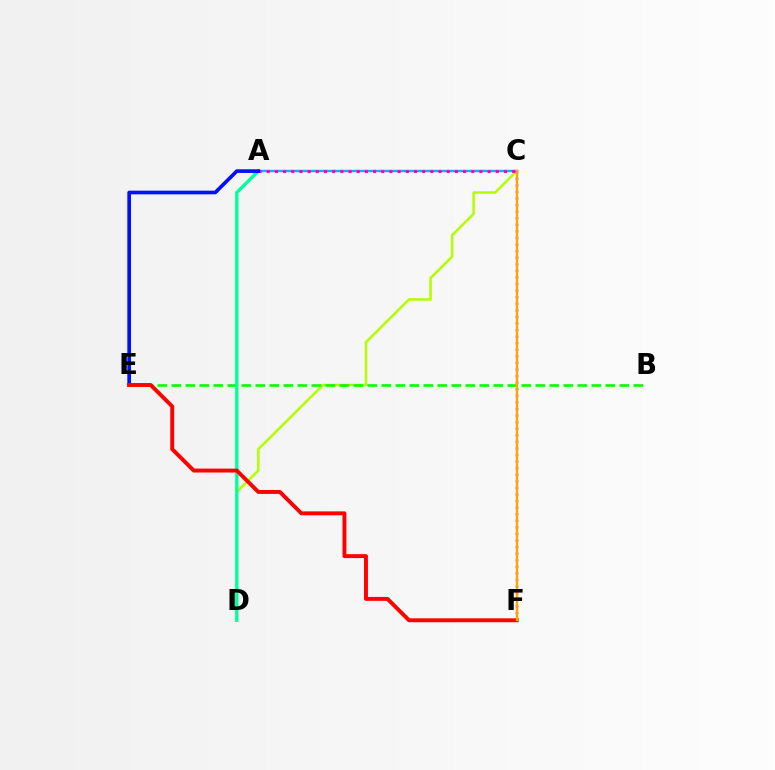{('C', 'D'): [{'color': '#b3ff00', 'line_style': 'solid', 'thickness': 1.82}], ('B', 'E'): [{'color': '#08ff00', 'line_style': 'dashed', 'thickness': 1.9}], ('A', 'C'): [{'color': '#00b5ff', 'line_style': 'solid', 'thickness': 1.72}, {'color': '#ff00bd', 'line_style': 'dotted', 'thickness': 2.22}], ('A', 'D'): [{'color': '#00ff9d', 'line_style': 'solid', 'thickness': 2.4}], ('A', 'E'): [{'color': '#0010ff', 'line_style': 'solid', 'thickness': 2.65}], ('C', 'F'): [{'color': '#9b00ff', 'line_style': 'dotted', 'thickness': 1.79}, {'color': '#ffa500', 'line_style': 'solid', 'thickness': 1.72}], ('E', 'F'): [{'color': '#ff0000', 'line_style': 'solid', 'thickness': 2.82}]}